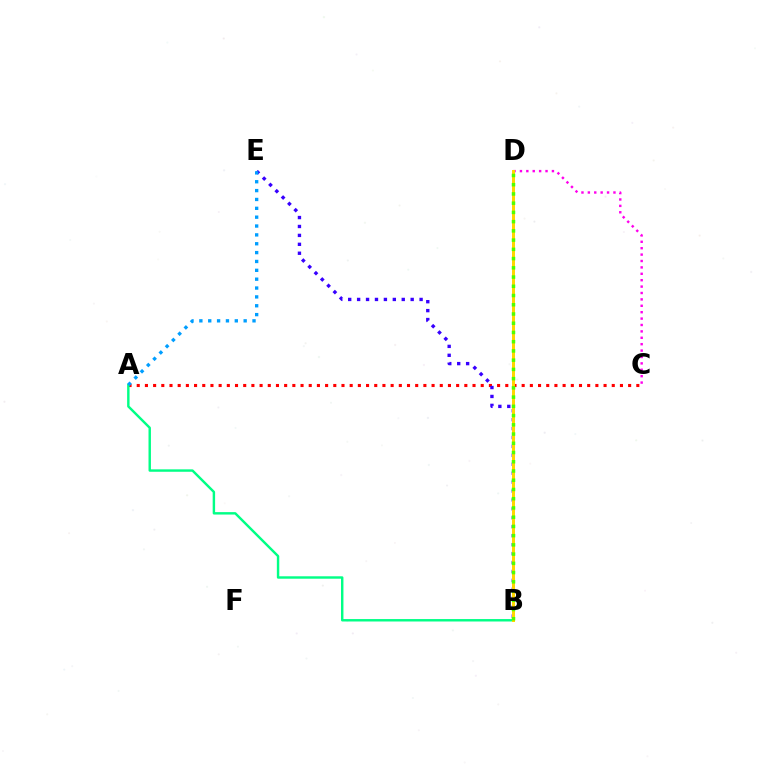{('A', 'C'): [{'color': '#ff0000', 'line_style': 'dotted', 'thickness': 2.23}], ('C', 'D'): [{'color': '#ff00ed', 'line_style': 'dotted', 'thickness': 1.74}], ('A', 'B'): [{'color': '#00ff86', 'line_style': 'solid', 'thickness': 1.75}], ('B', 'E'): [{'color': '#3700ff', 'line_style': 'dotted', 'thickness': 2.42}], ('B', 'D'): [{'color': '#ffd500', 'line_style': 'solid', 'thickness': 2.16}, {'color': '#4fff00', 'line_style': 'dotted', 'thickness': 2.51}], ('A', 'E'): [{'color': '#009eff', 'line_style': 'dotted', 'thickness': 2.41}]}